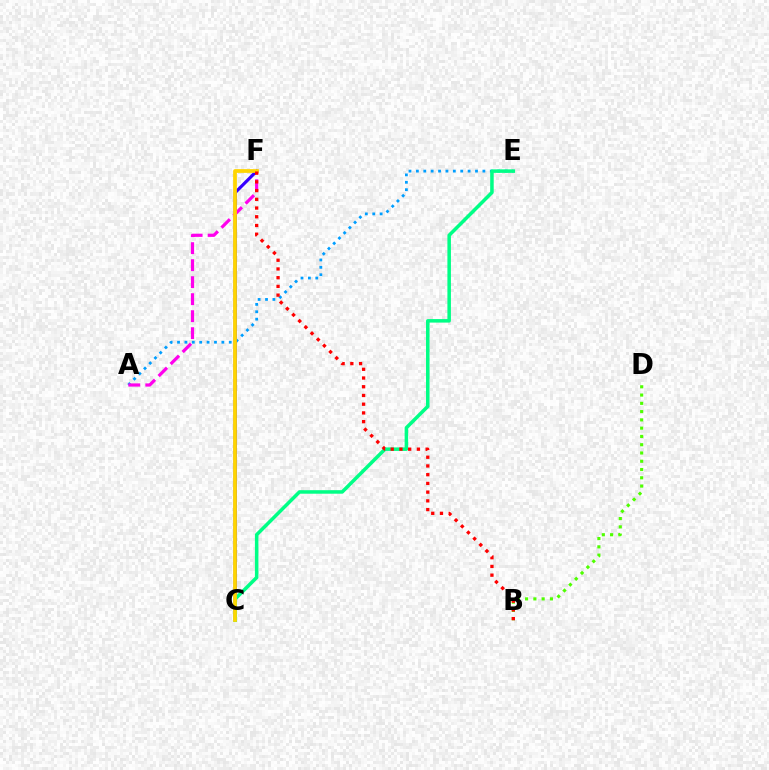{('A', 'E'): [{'color': '#009eff', 'line_style': 'dotted', 'thickness': 2.01}], ('B', 'D'): [{'color': '#4fff00', 'line_style': 'dotted', 'thickness': 2.25}], ('C', 'F'): [{'color': '#3700ff', 'line_style': 'solid', 'thickness': 2.28}, {'color': '#ffd500', 'line_style': 'solid', 'thickness': 2.7}], ('C', 'E'): [{'color': '#00ff86', 'line_style': 'solid', 'thickness': 2.54}], ('A', 'F'): [{'color': '#ff00ed', 'line_style': 'dashed', 'thickness': 2.31}], ('B', 'F'): [{'color': '#ff0000', 'line_style': 'dotted', 'thickness': 2.37}]}